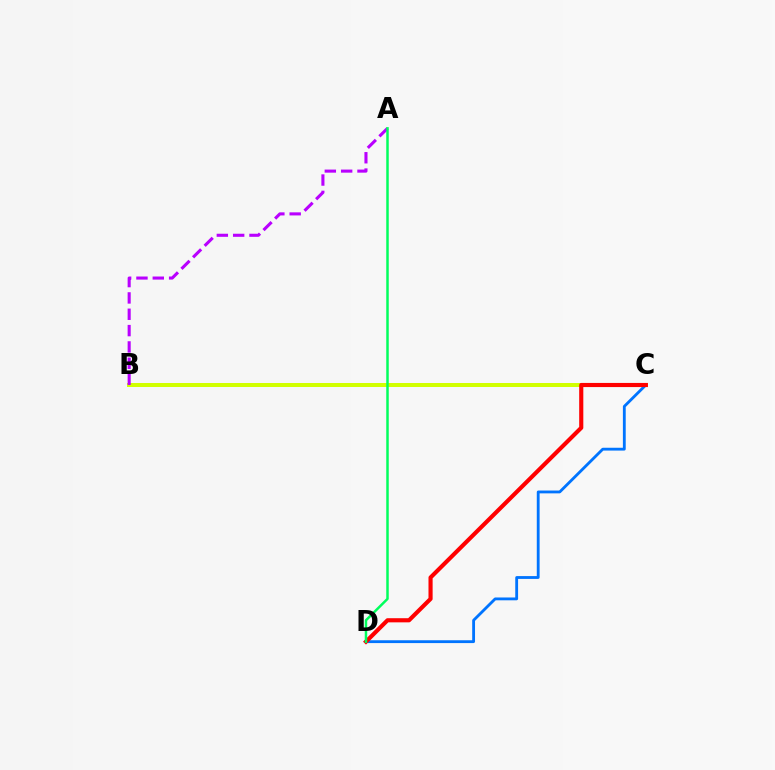{('B', 'C'): [{'color': '#d1ff00', 'line_style': 'solid', 'thickness': 2.88}], ('C', 'D'): [{'color': '#0074ff', 'line_style': 'solid', 'thickness': 2.04}, {'color': '#ff0000', 'line_style': 'solid', 'thickness': 2.98}], ('A', 'B'): [{'color': '#b900ff', 'line_style': 'dashed', 'thickness': 2.22}], ('A', 'D'): [{'color': '#00ff5c', 'line_style': 'solid', 'thickness': 1.79}]}